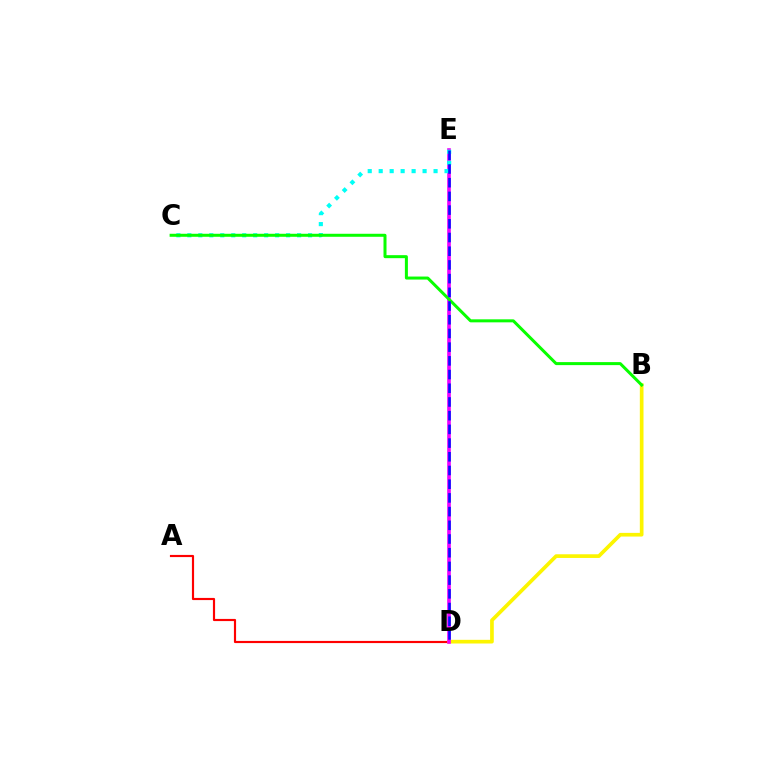{('A', 'D'): [{'color': '#ff0000', 'line_style': 'solid', 'thickness': 1.56}], ('B', 'D'): [{'color': '#fcf500', 'line_style': 'solid', 'thickness': 2.65}], ('D', 'E'): [{'color': '#ee00ff', 'line_style': 'solid', 'thickness': 2.61}, {'color': '#0010ff', 'line_style': 'dashed', 'thickness': 1.86}], ('C', 'E'): [{'color': '#00fff6', 'line_style': 'dotted', 'thickness': 2.98}], ('B', 'C'): [{'color': '#08ff00', 'line_style': 'solid', 'thickness': 2.17}]}